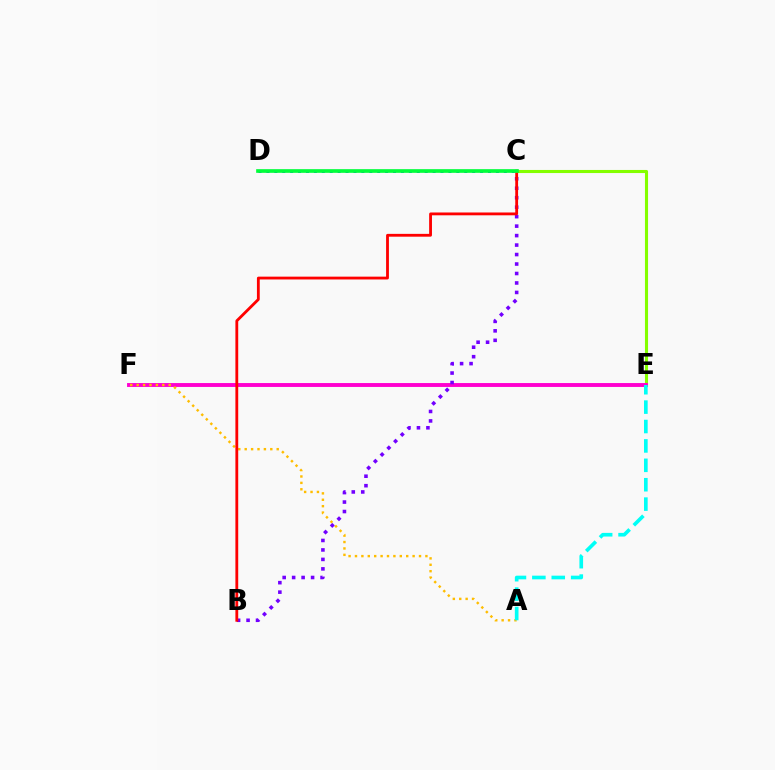{('C', 'E'): [{'color': '#84ff00', 'line_style': 'solid', 'thickness': 2.22}], ('E', 'F'): [{'color': '#ff00cf', 'line_style': 'solid', 'thickness': 2.8}], ('A', 'F'): [{'color': '#ffbd00', 'line_style': 'dotted', 'thickness': 1.74}], ('B', 'C'): [{'color': '#7200ff', 'line_style': 'dotted', 'thickness': 2.57}, {'color': '#ff0000', 'line_style': 'solid', 'thickness': 2.03}], ('C', 'D'): [{'color': '#004bff', 'line_style': 'dotted', 'thickness': 2.15}, {'color': '#00ff39', 'line_style': 'solid', 'thickness': 2.64}], ('A', 'E'): [{'color': '#00fff6', 'line_style': 'dashed', 'thickness': 2.64}]}